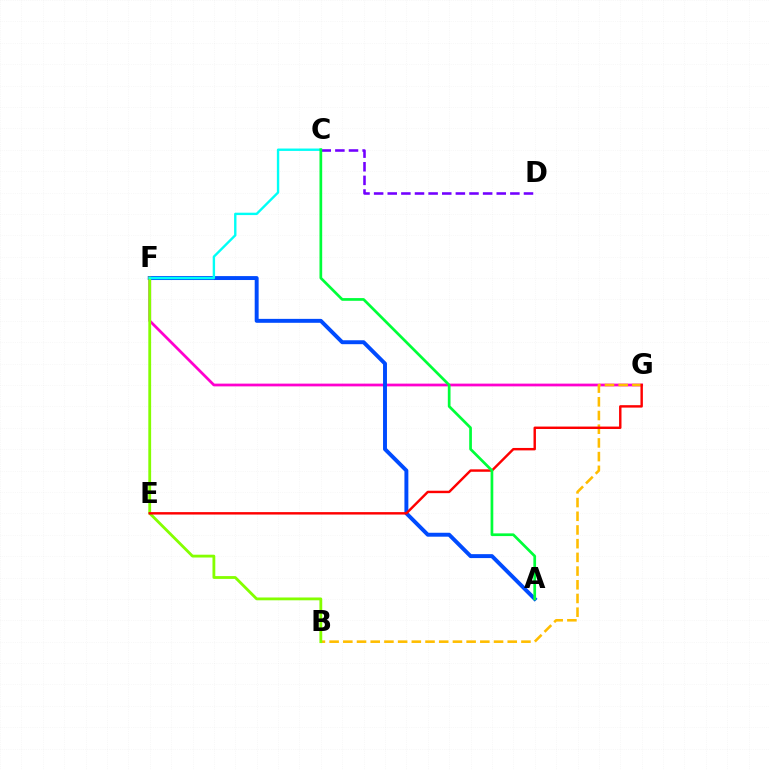{('F', 'G'): [{'color': '#ff00cf', 'line_style': 'solid', 'thickness': 1.98}], ('B', 'G'): [{'color': '#ffbd00', 'line_style': 'dashed', 'thickness': 1.86}], ('C', 'D'): [{'color': '#7200ff', 'line_style': 'dashed', 'thickness': 1.85}], ('A', 'F'): [{'color': '#004bff', 'line_style': 'solid', 'thickness': 2.83}], ('B', 'F'): [{'color': '#84ff00', 'line_style': 'solid', 'thickness': 2.03}], ('E', 'G'): [{'color': '#ff0000', 'line_style': 'solid', 'thickness': 1.75}], ('C', 'F'): [{'color': '#00fff6', 'line_style': 'solid', 'thickness': 1.72}], ('A', 'C'): [{'color': '#00ff39', 'line_style': 'solid', 'thickness': 1.95}]}